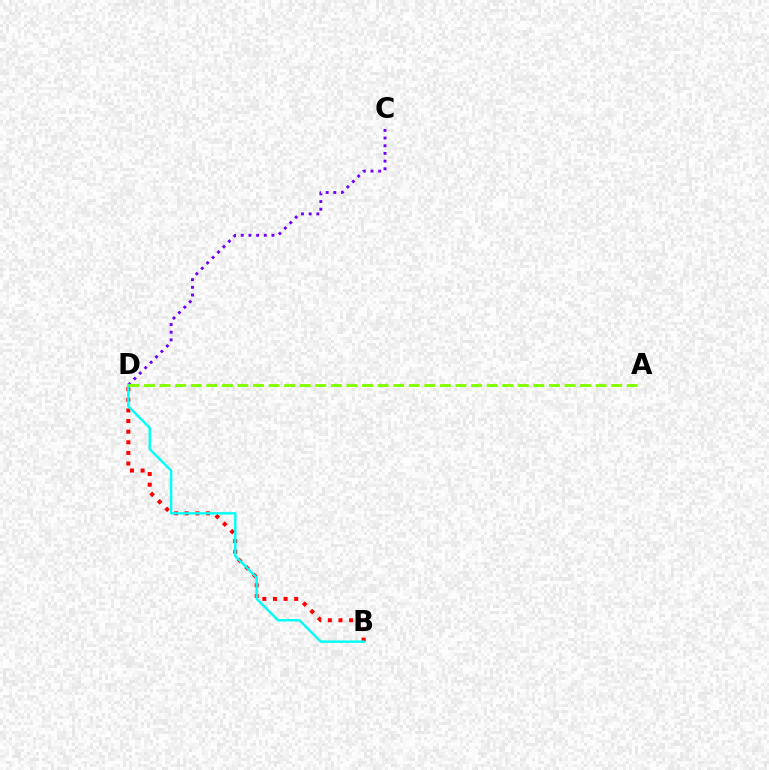{('C', 'D'): [{'color': '#7200ff', 'line_style': 'dotted', 'thickness': 2.09}], ('B', 'D'): [{'color': '#ff0000', 'line_style': 'dotted', 'thickness': 2.89}, {'color': '#00fff6', 'line_style': 'solid', 'thickness': 1.74}], ('A', 'D'): [{'color': '#84ff00', 'line_style': 'dashed', 'thickness': 2.12}]}